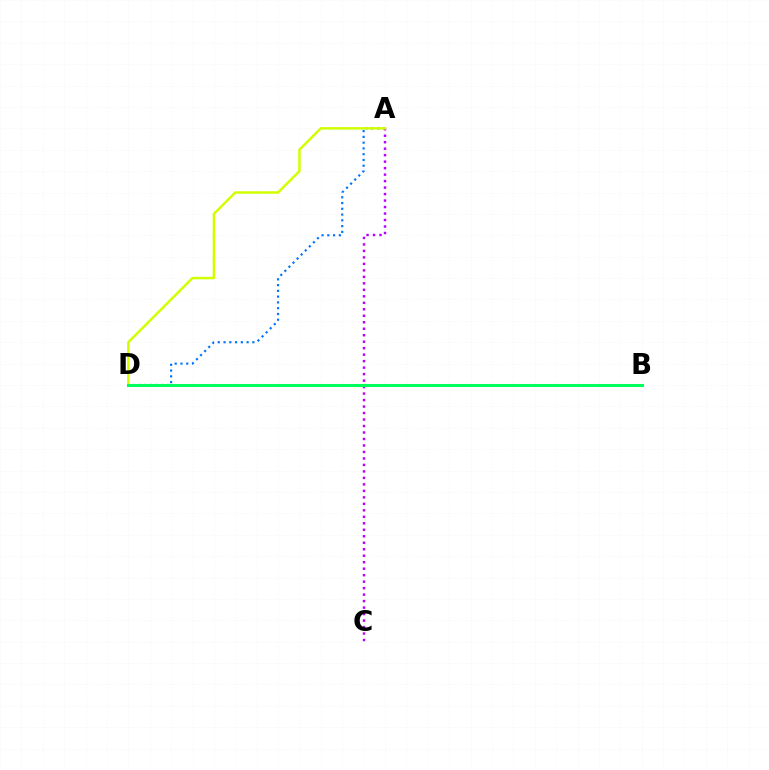{('A', 'D'): [{'color': '#0074ff', 'line_style': 'dotted', 'thickness': 1.57}, {'color': '#d1ff00', 'line_style': 'solid', 'thickness': 1.79}], ('B', 'D'): [{'color': '#ff0000', 'line_style': 'dashed', 'thickness': 2.12}, {'color': '#00ff5c', 'line_style': 'solid', 'thickness': 2.18}], ('A', 'C'): [{'color': '#b900ff', 'line_style': 'dotted', 'thickness': 1.76}]}